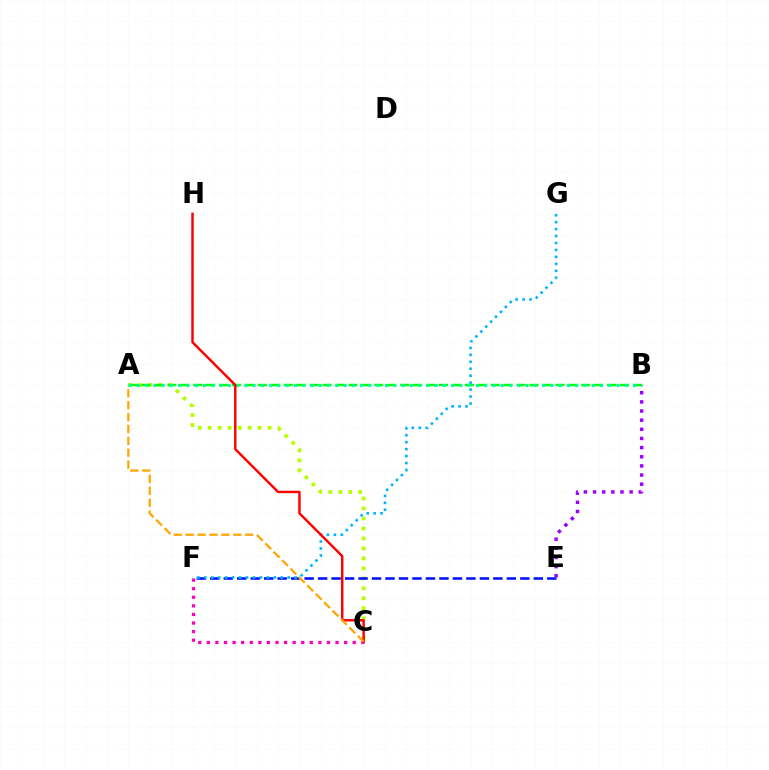{('A', 'C'): [{'color': '#b3ff00', 'line_style': 'dotted', 'thickness': 2.71}, {'color': '#ffa500', 'line_style': 'dashed', 'thickness': 1.62}], ('C', 'F'): [{'color': '#ff00bd', 'line_style': 'dotted', 'thickness': 2.33}], ('A', 'B'): [{'color': '#08ff00', 'line_style': 'dashed', 'thickness': 1.76}, {'color': '#00ff9d', 'line_style': 'dotted', 'thickness': 2.25}], ('E', 'F'): [{'color': '#0010ff', 'line_style': 'dashed', 'thickness': 1.83}], ('B', 'E'): [{'color': '#9b00ff', 'line_style': 'dotted', 'thickness': 2.48}], ('F', 'G'): [{'color': '#00b5ff', 'line_style': 'dotted', 'thickness': 1.89}], ('C', 'H'): [{'color': '#ff0000', 'line_style': 'solid', 'thickness': 1.76}]}